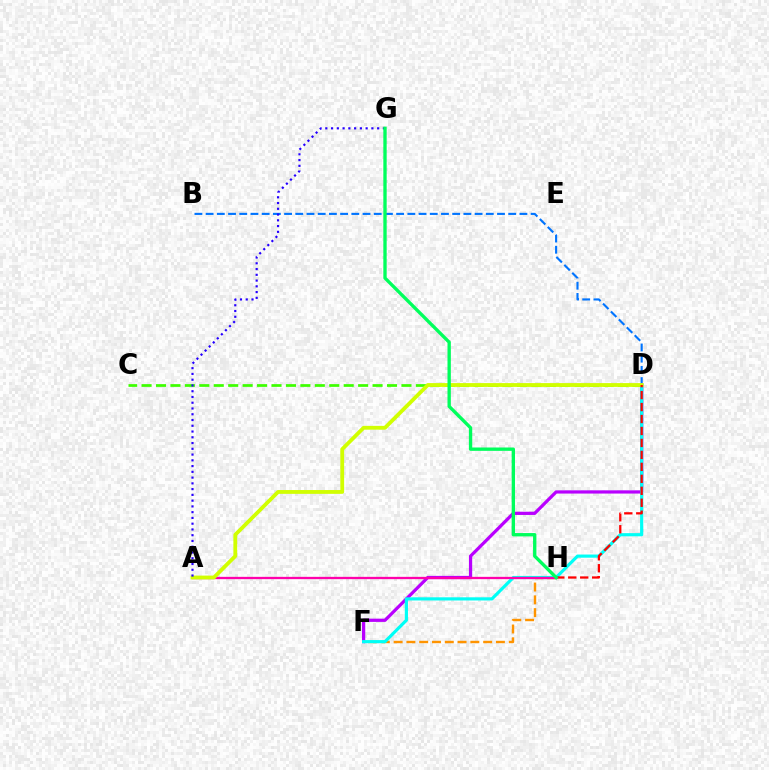{('D', 'F'): [{'color': '#b900ff', 'line_style': 'solid', 'thickness': 2.33}, {'color': '#00fff6', 'line_style': 'solid', 'thickness': 2.28}], ('F', 'H'): [{'color': '#ff9400', 'line_style': 'dashed', 'thickness': 1.74}], ('C', 'D'): [{'color': '#3dff00', 'line_style': 'dashed', 'thickness': 1.96}], ('A', 'H'): [{'color': '#ff00ac', 'line_style': 'solid', 'thickness': 1.65}], ('B', 'D'): [{'color': '#0074ff', 'line_style': 'dashed', 'thickness': 1.52}], ('A', 'D'): [{'color': '#d1ff00', 'line_style': 'solid', 'thickness': 2.74}], ('A', 'G'): [{'color': '#2500ff', 'line_style': 'dotted', 'thickness': 1.56}], ('D', 'H'): [{'color': '#ff0000', 'line_style': 'dashed', 'thickness': 1.63}], ('G', 'H'): [{'color': '#00ff5c', 'line_style': 'solid', 'thickness': 2.41}]}